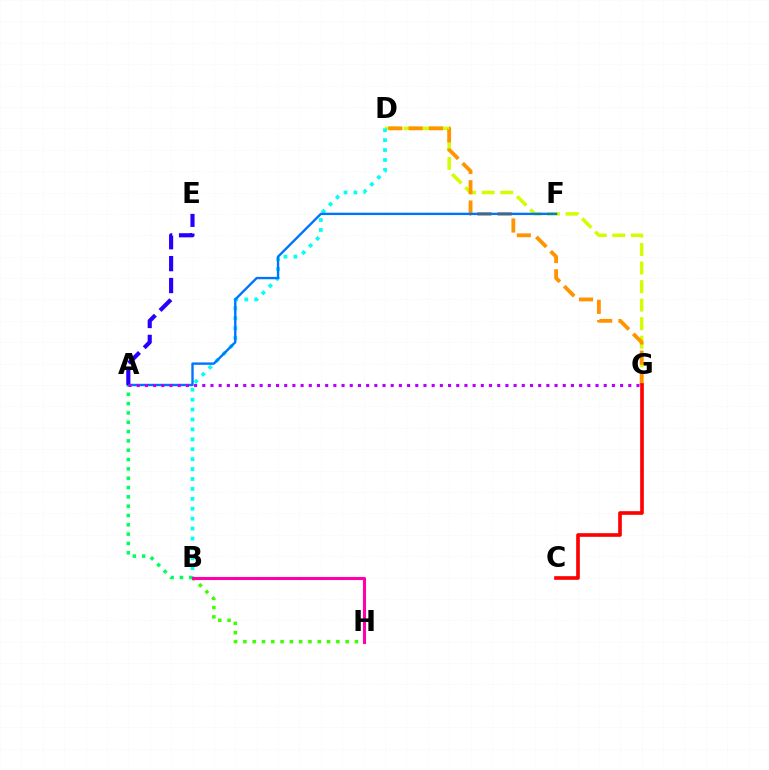{('D', 'G'): [{'color': '#d1ff00', 'line_style': 'dashed', 'thickness': 2.52}, {'color': '#ff9400', 'line_style': 'dashed', 'thickness': 2.75}], ('B', 'D'): [{'color': '#00fff6', 'line_style': 'dotted', 'thickness': 2.69}], ('B', 'H'): [{'color': '#3dff00', 'line_style': 'dotted', 'thickness': 2.53}, {'color': '#ff00ac', 'line_style': 'solid', 'thickness': 2.22}], ('C', 'G'): [{'color': '#ff0000', 'line_style': 'solid', 'thickness': 2.62}], ('A', 'B'): [{'color': '#00ff5c', 'line_style': 'dotted', 'thickness': 2.53}], ('A', 'F'): [{'color': '#0074ff', 'line_style': 'solid', 'thickness': 1.71}], ('A', 'E'): [{'color': '#2500ff', 'line_style': 'dashed', 'thickness': 2.98}], ('A', 'G'): [{'color': '#b900ff', 'line_style': 'dotted', 'thickness': 2.23}]}